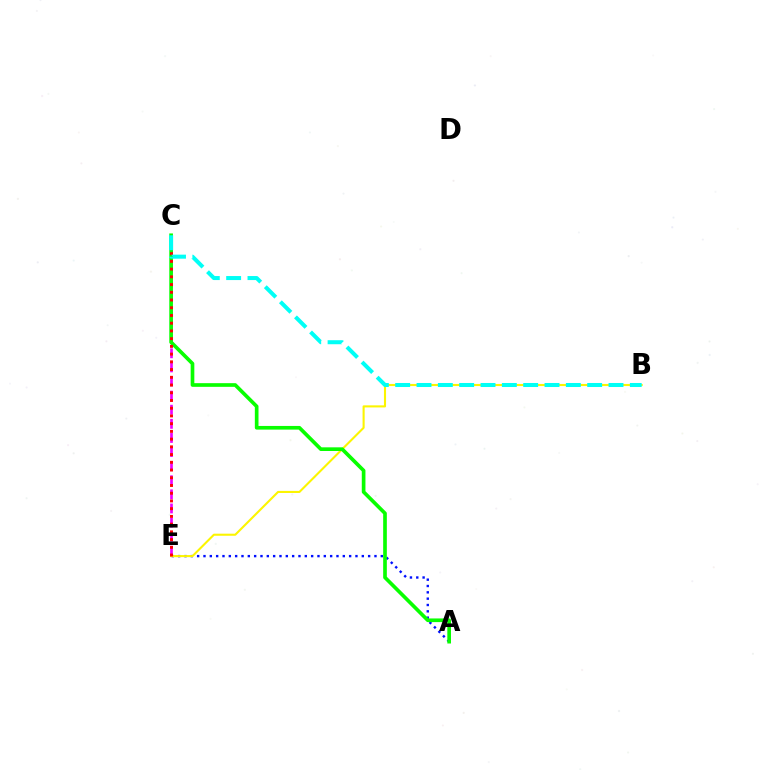{('A', 'E'): [{'color': '#0010ff', 'line_style': 'dotted', 'thickness': 1.72}], ('B', 'E'): [{'color': '#fcf500', 'line_style': 'solid', 'thickness': 1.5}], ('C', 'E'): [{'color': '#ee00ff', 'line_style': 'dashed', 'thickness': 1.92}, {'color': '#ff0000', 'line_style': 'dotted', 'thickness': 2.1}], ('A', 'C'): [{'color': '#08ff00', 'line_style': 'solid', 'thickness': 2.64}], ('B', 'C'): [{'color': '#00fff6', 'line_style': 'dashed', 'thickness': 2.9}]}